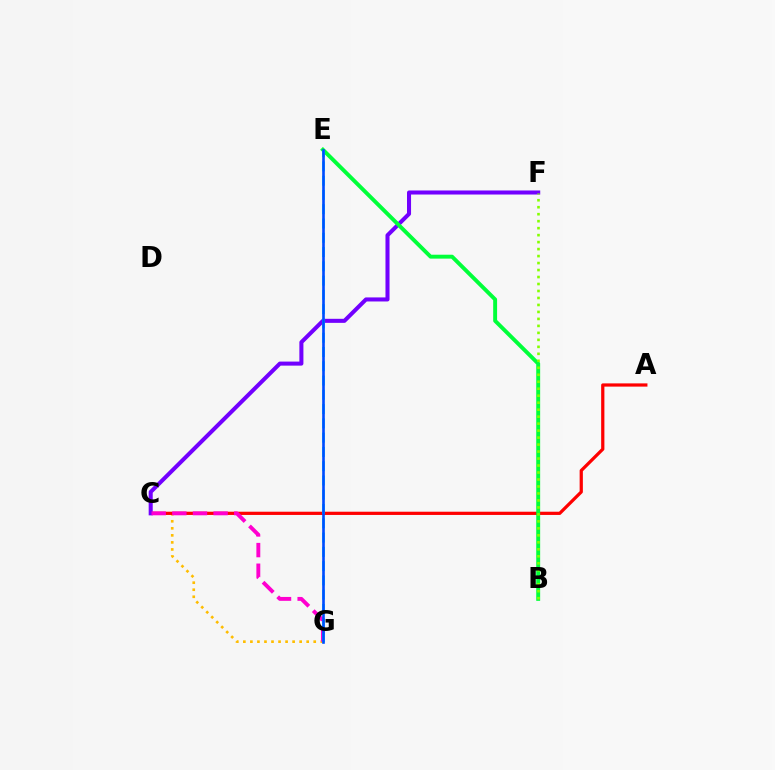{('C', 'G'): [{'color': '#ffbd00', 'line_style': 'dotted', 'thickness': 1.91}, {'color': '#ff00cf', 'line_style': 'dashed', 'thickness': 2.8}], ('A', 'C'): [{'color': '#ff0000', 'line_style': 'solid', 'thickness': 2.32}], ('C', 'F'): [{'color': '#7200ff', 'line_style': 'solid', 'thickness': 2.91}], ('B', 'E'): [{'color': '#00ff39', 'line_style': 'solid', 'thickness': 2.81}], ('B', 'F'): [{'color': '#84ff00', 'line_style': 'dotted', 'thickness': 1.9}], ('E', 'G'): [{'color': '#00fff6', 'line_style': 'dashed', 'thickness': 1.94}, {'color': '#004bff', 'line_style': 'solid', 'thickness': 1.89}]}